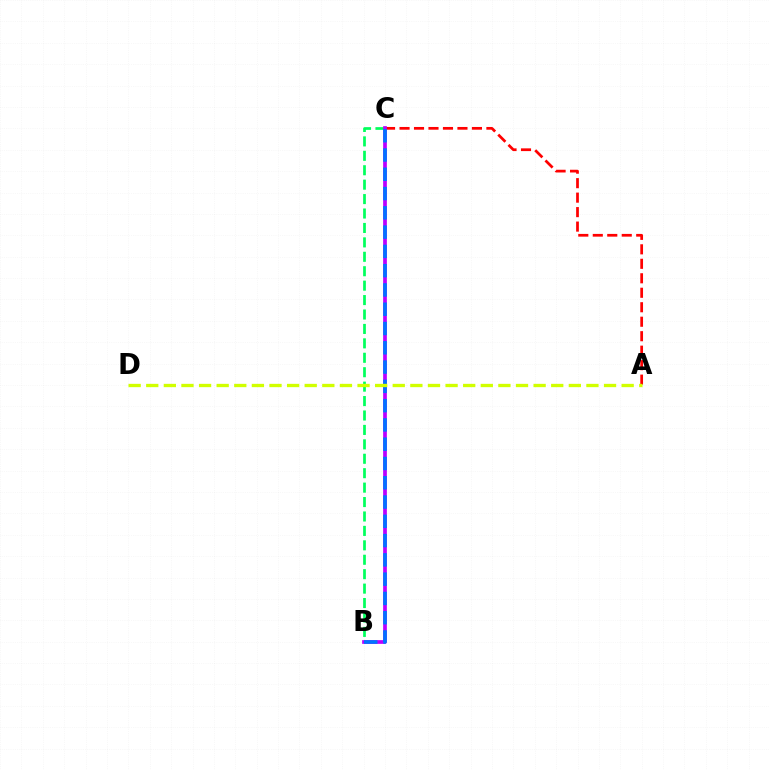{('B', 'C'): [{'color': '#00ff5c', 'line_style': 'dashed', 'thickness': 1.96}, {'color': '#b900ff', 'line_style': 'solid', 'thickness': 2.67}, {'color': '#0074ff', 'line_style': 'dashed', 'thickness': 2.62}], ('A', 'C'): [{'color': '#ff0000', 'line_style': 'dashed', 'thickness': 1.97}], ('A', 'D'): [{'color': '#d1ff00', 'line_style': 'dashed', 'thickness': 2.39}]}